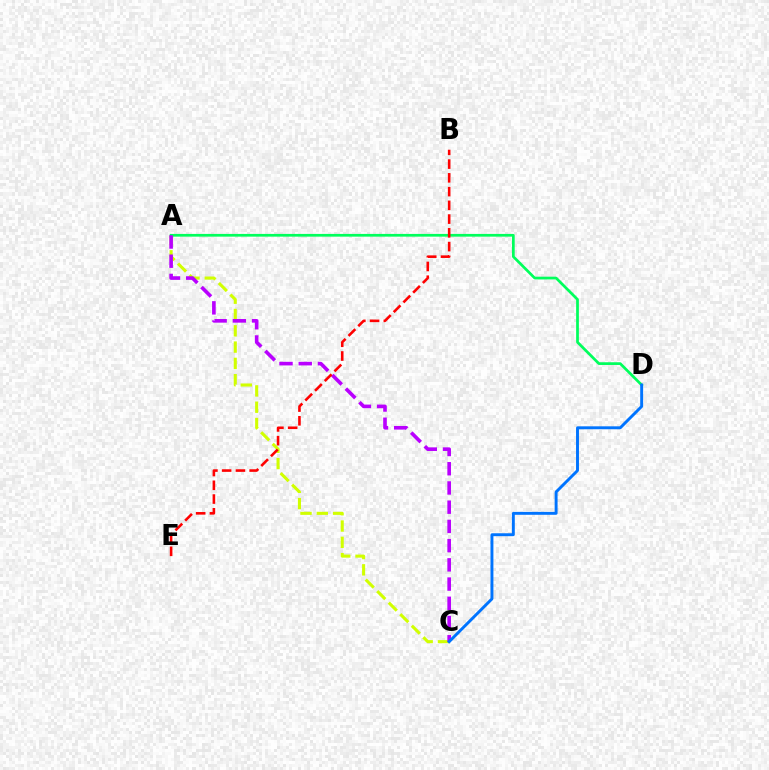{('A', 'C'): [{'color': '#d1ff00', 'line_style': 'dashed', 'thickness': 2.21}, {'color': '#b900ff', 'line_style': 'dashed', 'thickness': 2.61}], ('A', 'D'): [{'color': '#00ff5c', 'line_style': 'solid', 'thickness': 1.96}], ('B', 'E'): [{'color': '#ff0000', 'line_style': 'dashed', 'thickness': 1.87}], ('C', 'D'): [{'color': '#0074ff', 'line_style': 'solid', 'thickness': 2.1}]}